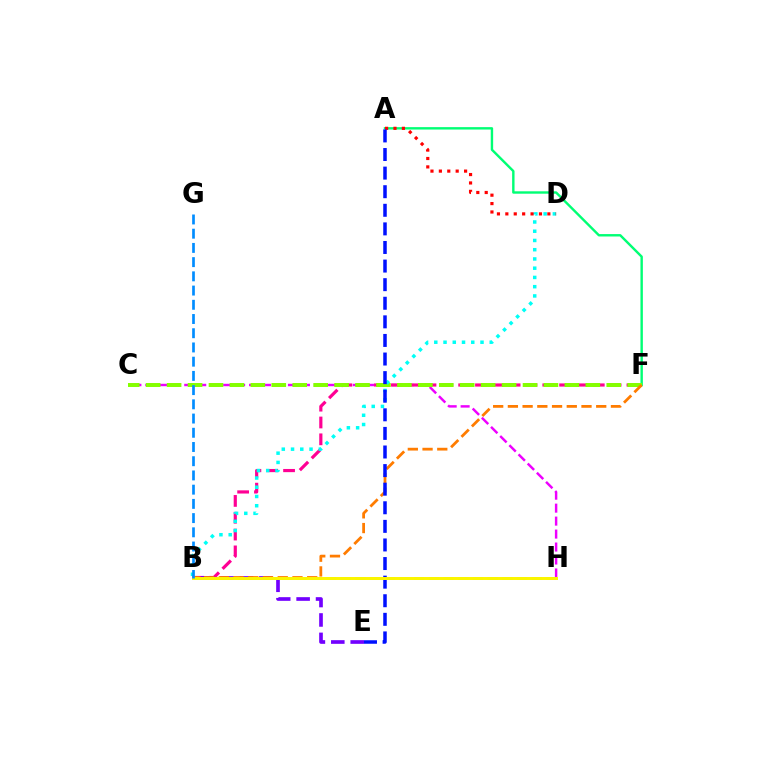{('A', 'F'): [{'color': '#00ff74', 'line_style': 'solid', 'thickness': 1.73}], ('C', 'H'): [{'color': '#ee00ff', 'line_style': 'dashed', 'thickness': 1.76}], ('B', 'F'): [{'color': '#ff0094', 'line_style': 'dashed', 'thickness': 2.29}, {'color': '#ff7c00', 'line_style': 'dashed', 'thickness': 2.0}], ('C', 'F'): [{'color': '#84ff00', 'line_style': 'dashed', 'thickness': 2.84}], ('B', 'D'): [{'color': '#00fff6', 'line_style': 'dotted', 'thickness': 2.51}], ('B', 'H'): [{'color': '#08ff00', 'line_style': 'dashed', 'thickness': 2.0}, {'color': '#fcf500', 'line_style': 'solid', 'thickness': 2.14}], ('A', 'D'): [{'color': '#ff0000', 'line_style': 'dotted', 'thickness': 2.28}], ('B', 'E'): [{'color': '#7200ff', 'line_style': 'dashed', 'thickness': 2.64}], ('A', 'E'): [{'color': '#0010ff', 'line_style': 'dashed', 'thickness': 2.53}], ('B', 'G'): [{'color': '#008cff', 'line_style': 'dashed', 'thickness': 1.93}]}